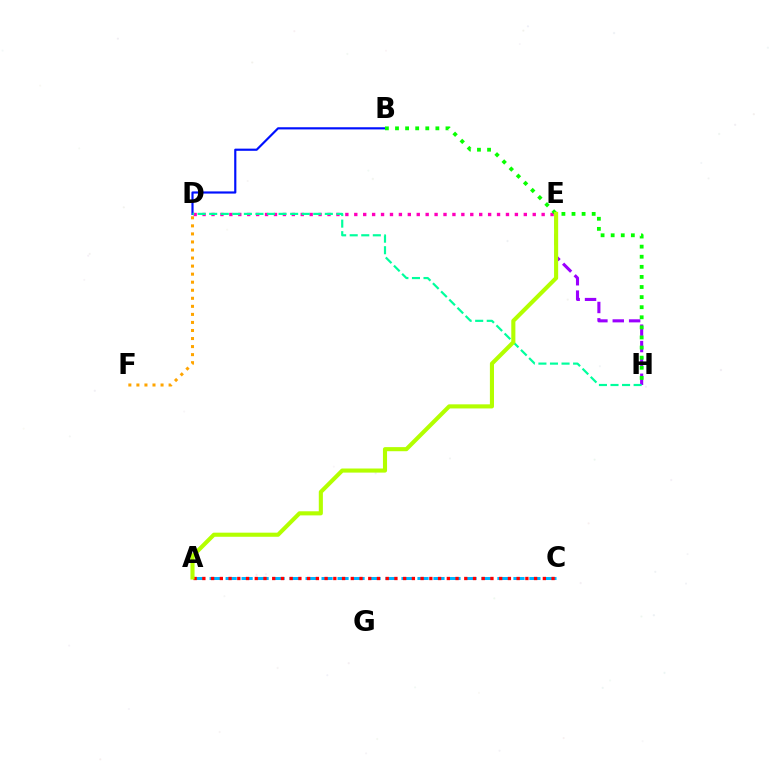{('A', 'C'): [{'color': '#00b5ff', 'line_style': 'dashed', 'thickness': 2.17}, {'color': '#ff0000', 'line_style': 'dotted', 'thickness': 2.37}], ('E', 'H'): [{'color': '#9b00ff', 'line_style': 'dashed', 'thickness': 2.22}], ('D', 'E'): [{'color': '#ff00bd', 'line_style': 'dotted', 'thickness': 2.42}], ('D', 'F'): [{'color': '#ffa500', 'line_style': 'dotted', 'thickness': 2.19}], ('B', 'D'): [{'color': '#0010ff', 'line_style': 'solid', 'thickness': 1.56}], ('D', 'H'): [{'color': '#00ff9d', 'line_style': 'dashed', 'thickness': 1.57}], ('B', 'H'): [{'color': '#08ff00', 'line_style': 'dotted', 'thickness': 2.74}], ('A', 'E'): [{'color': '#b3ff00', 'line_style': 'solid', 'thickness': 2.95}]}